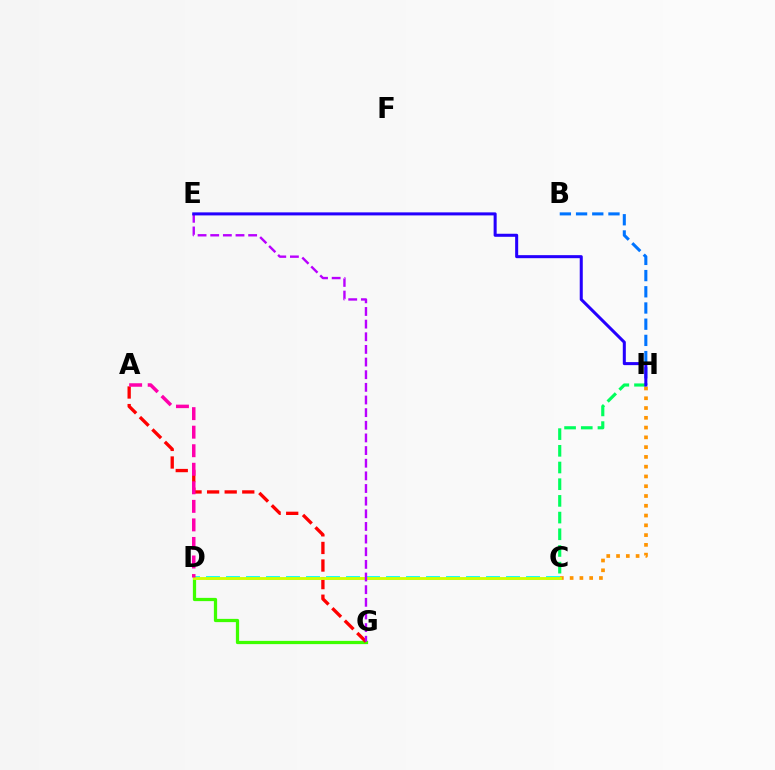{('C', 'D'): [{'color': '#00fff6', 'line_style': 'dashed', 'thickness': 2.72}, {'color': '#d1ff00', 'line_style': 'solid', 'thickness': 2.08}], ('B', 'H'): [{'color': '#0074ff', 'line_style': 'dashed', 'thickness': 2.2}], ('C', 'H'): [{'color': '#00ff5c', 'line_style': 'dashed', 'thickness': 2.27}, {'color': '#ff9400', 'line_style': 'dotted', 'thickness': 2.66}], ('D', 'G'): [{'color': '#3dff00', 'line_style': 'solid', 'thickness': 2.34}], ('A', 'G'): [{'color': '#ff0000', 'line_style': 'dashed', 'thickness': 2.39}], ('E', 'G'): [{'color': '#b900ff', 'line_style': 'dashed', 'thickness': 1.72}], ('E', 'H'): [{'color': '#2500ff', 'line_style': 'solid', 'thickness': 2.19}], ('A', 'D'): [{'color': '#ff00ac', 'line_style': 'dashed', 'thickness': 2.52}]}